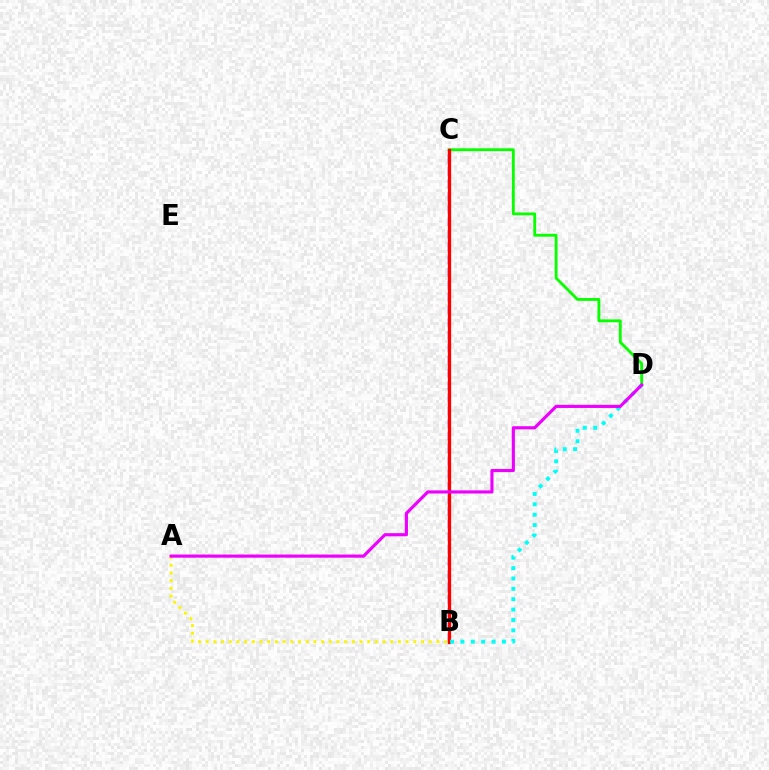{('C', 'D'): [{'color': '#08ff00', 'line_style': 'solid', 'thickness': 2.04}], ('B', 'C'): [{'color': '#0010ff', 'line_style': 'dashed', 'thickness': 1.71}, {'color': '#ff0000', 'line_style': 'solid', 'thickness': 2.35}], ('A', 'B'): [{'color': '#fcf500', 'line_style': 'dotted', 'thickness': 2.09}], ('B', 'D'): [{'color': '#00fff6', 'line_style': 'dotted', 'thickness': 2.82}], ('A', 'D'): [{'color': '#ee00ff', 'line_style': 'solid', 'thickness': 2.26}]}